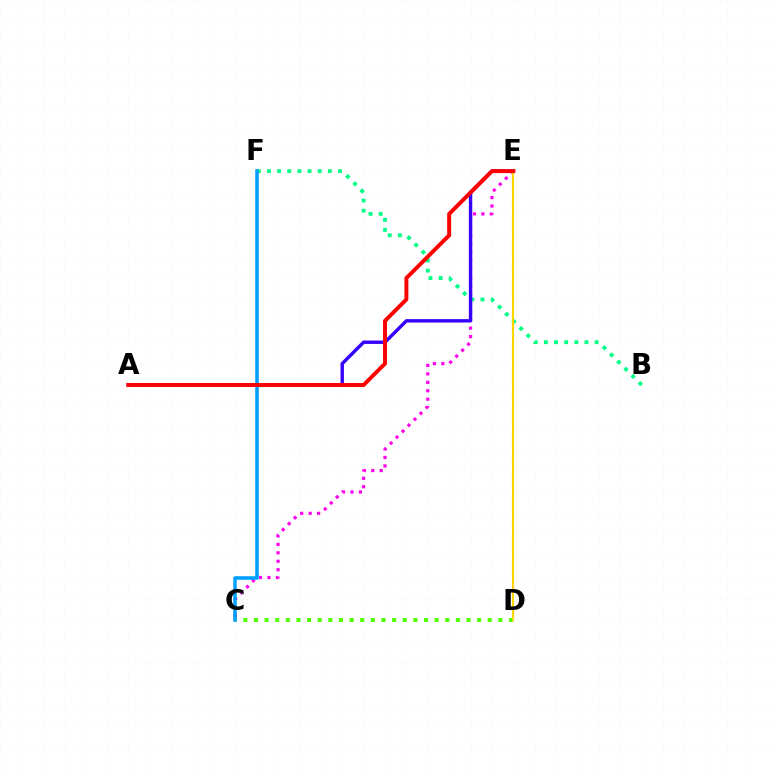{('C', 'D'): [{'color': '#4fff00', 'line_style': 'dotted', 'thickness': 2.89}], ('C', 'E'): [{'color': '#ff00ed', 'line_style': 'dotted', 'thickness': 2.29}], ('B', 'F'): [{'color': '#00ff86', 'line_style': 'dotted', 'thickness': 2.76}], ('A', 'E'): [{'color': '#3700ff', 'line_style': 'solid', 'thickness': 2.45}, {'color': '#ff0000', 'line_style': 'solid', 'thickness': 2.85}], ('C', 'F'): [{'color': '#009eff', 'line_style': 'solid', 'thickness': 2.57}], ('D', 'E'): [{'color': '#ffd500', 'line_style': 'solid', 'thickness': 1.53}]}